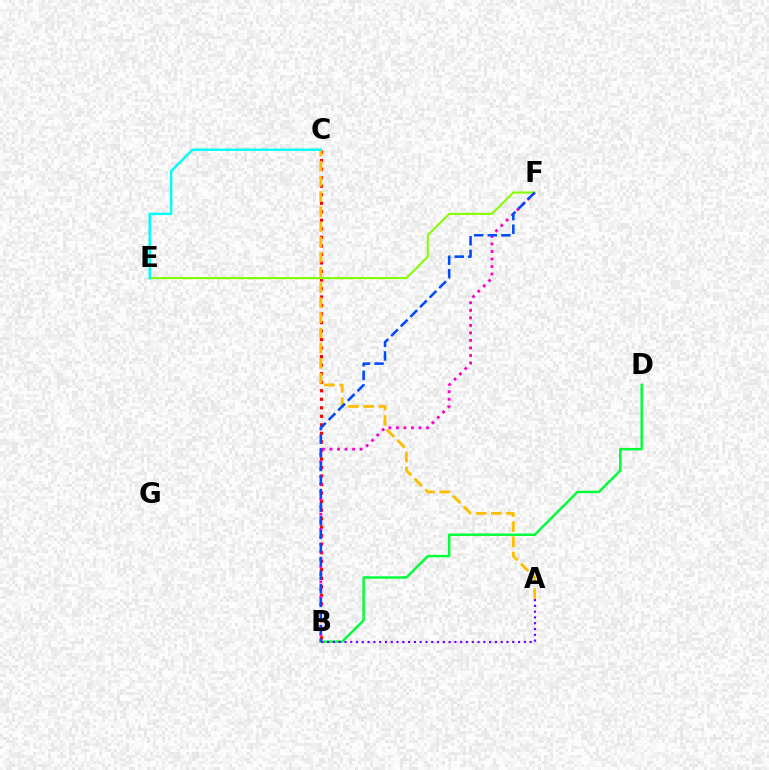{('B', 'D'): [{'color': '#00ff39', 'line_style': 'solid', 'thickness': 1.77}], ('B', 'C'): [{'color': '#ff0000', 'line_style': 'dotted', 'thickness': 2.32}], ('B', 'F'): [{'color': '#ff00cf', 'line_style': 'dotted', 'thickness': 2.04}, {'color': '#004bff', 'line_style': 'dashed', 'thickness': 1.85}], ('A', 'C'): [{'color': '#ffbd00', 'line_style': 'dashed', 'thickness': 2.06}], ('E', 'F'): [{'color': '#84ff00', 'line_style': 'solid', 'thickness': 1.5}], ('A', 'B'): [{'color': '#7200ff', 'line_style': 'dotted', 'thickness': 1.57}], ('C', 'E'): [{'color': '#00fff6', 'line_style': 'solid', 'thickness': 1.77}]}